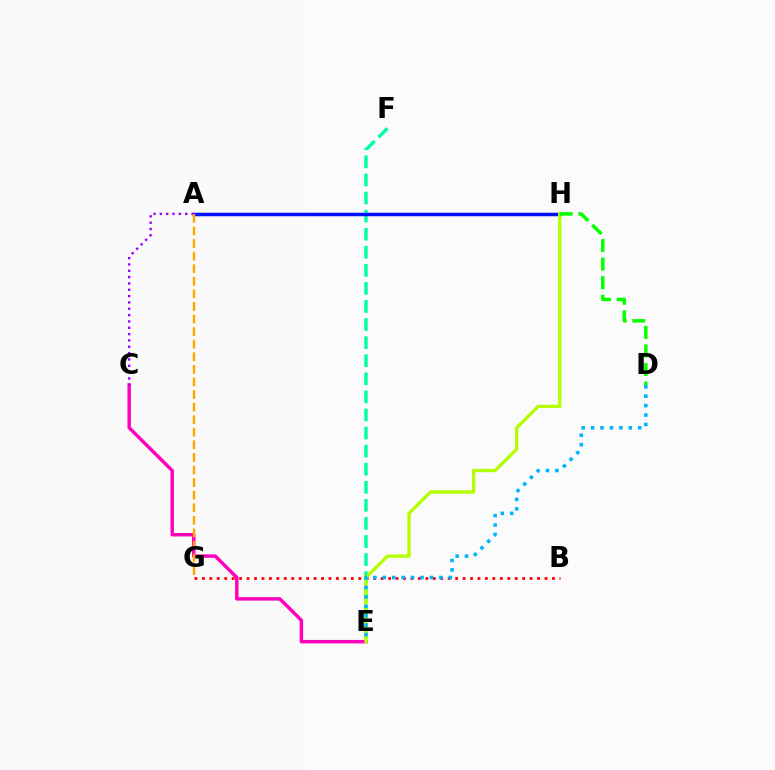{('C', 'E'): [{'color': '#ff00bd', 'line_style': 'solid', 'thickness': 2.48}], ('B', 'G'): [{'color': '#ff0000', 'line_style': 'dotted', 'thickness': 2.02}], ('E', 'F'): [{'color': '#00ff9d', 'line_style': 'dashed', 'thickness': 2.46}], ('A', 'H'): [{'color': '#0010ff', 'line_style': 'solid', 'thickness': 2.52}], ('E', 'H'): [{'color': '#b3ff00', 'line_style': 'solid', 'thickness': 2.38}], ('A', 'C'): [{'color': '#9b00ff', 'line_style': 'dotted', 'thickness': 1.72}], ('D', 'E'): [{'color': '#00b5ff', 'line_style': 'dotted', 'thickness': 2.56}], ('D', 'H'): [{'color': '#08ff00', 'line_style': 'dashed', 'thickness': 2.52}], ('A', 'G'): [{'color': '#ffa500', 'line_style': 'dashed', 'thickness': 1.71}]}